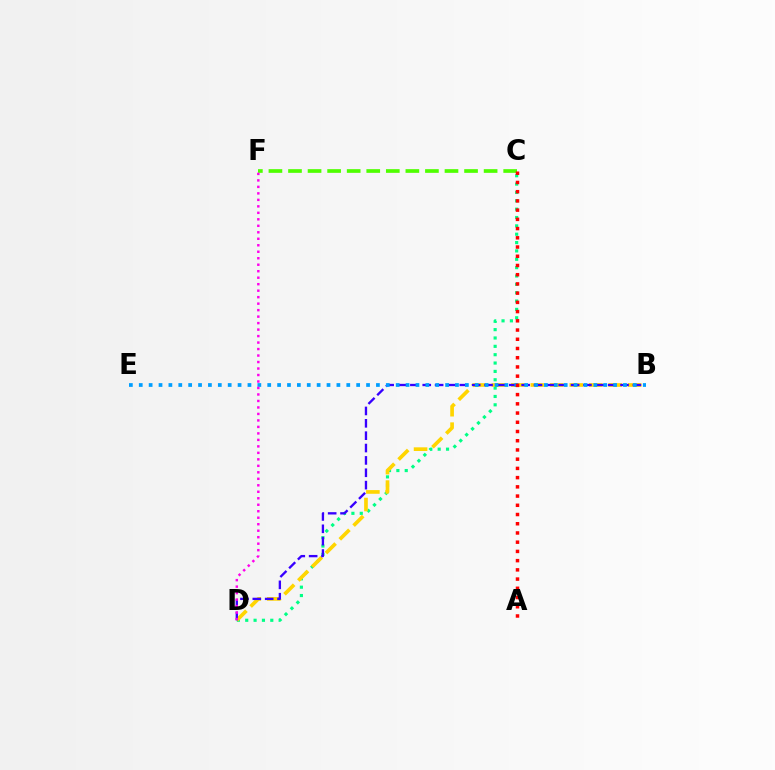{('C', 'F'): [{'color': '#4fff00', 'line_style': 'dashed', 'thickness': 2.66}], ('C', 'D'): [{'color': '#00ff86', 'line_style': 'dotted', 'thickness': 2.27}], ('B', 'D'): [{'color': '#ffd500', 'line_style': 'dashed', 'thickness': 2.65}, {'color': '#3700ff', 'line_style': 'dashed', 'thickness': 1.68}], ('B', 'E'): [{'color': '#009eff', 'line_style': 'dotted', 'thickness': 2.68}], ('D', 'F'): [{'color': '#ff00ed', 'line_style': 'dotted', 'thickness': 1.76}], ('A', 'C'): [{'color': '#ff0000', 'line_style': 'dotted', 'thickness': 2.51}]}